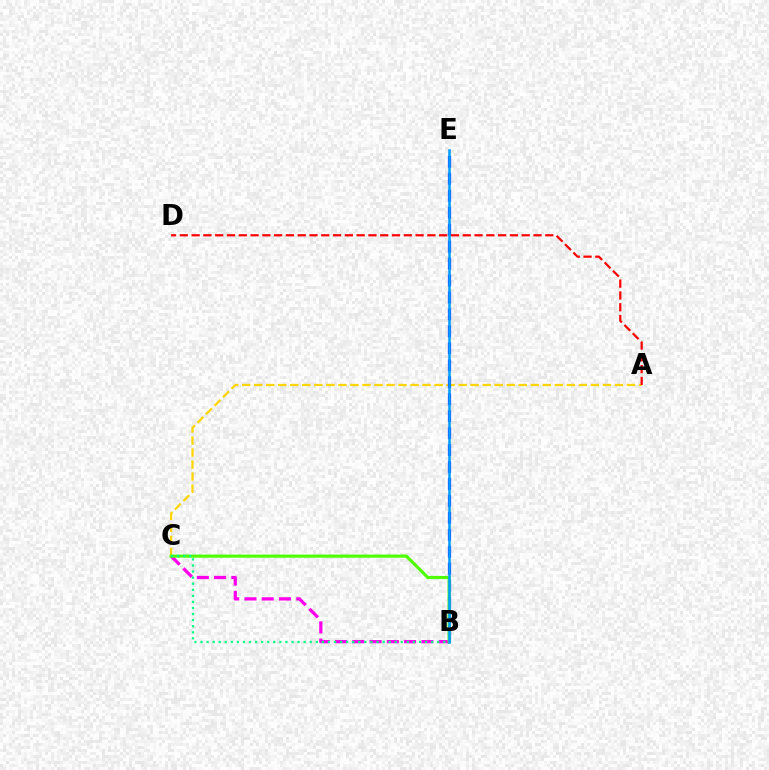{('A', 'C'): [{'color': '#ffd500', 'line_style': 'dashed', 'thickness': 1.63}], ('B', 'E'): [{'color': '#3700ff', 'line_style': 'dashed', 'thickness': 2.3}, {'color': '#009eff', 'line_style': 'solid', 'thickness': 1.85}], ('B', 'C'): [{'color': '#ff00ed', 'line_style': 'dashed', 'thickness': 2.35}, {'color': '#4fff00', 'line_style': 'solid', 'thickness': 2.27}, {'color': '#00ff86', 'line_style': 'dotted', 'thickness': 1.65}], ('A', 'D'): [{'color': '#ff0000', 'line_style': 'dashed', 'thickness': 1.6}]}